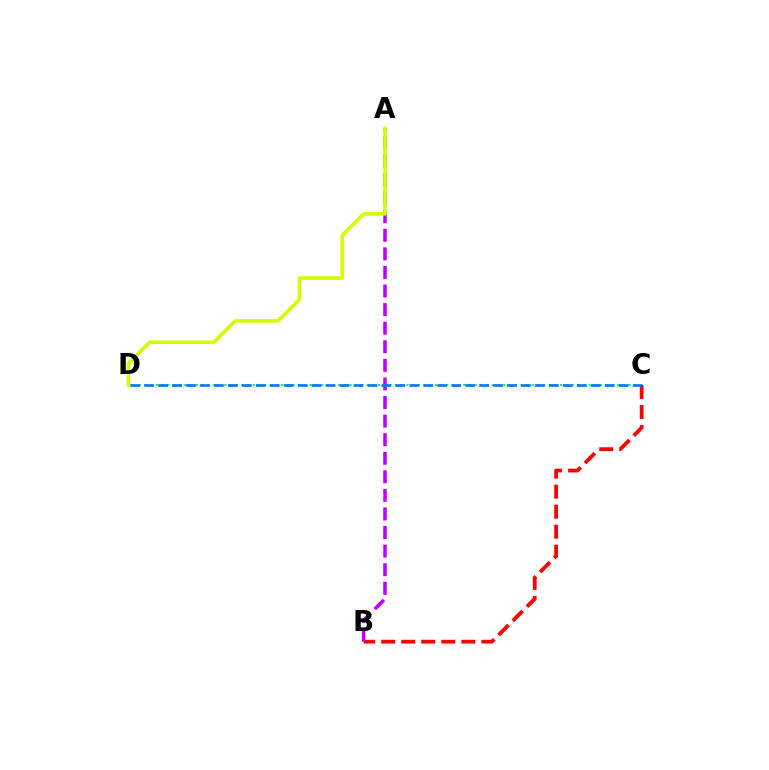{('B', 'C'): [{'color': '#ff0000', 'line_style': 'dashed', 'thickness': 2.72}], ('A', 'B'): [{'color': '#b900ff', 'line_style': 'dashed', 'thickness': 2.52}], ('C', 'D'): [{'color': '#00ff5c', 'line_style': 'dotted', 'thickness': 1.55}, {'color': '#0074ff', 'line_style': 'dashed', 'thickness': 1.9}], ('A', 'D'): [{'color': '#d1ff00', 'line_style': 'solid', 'thickness': 2.58}]}